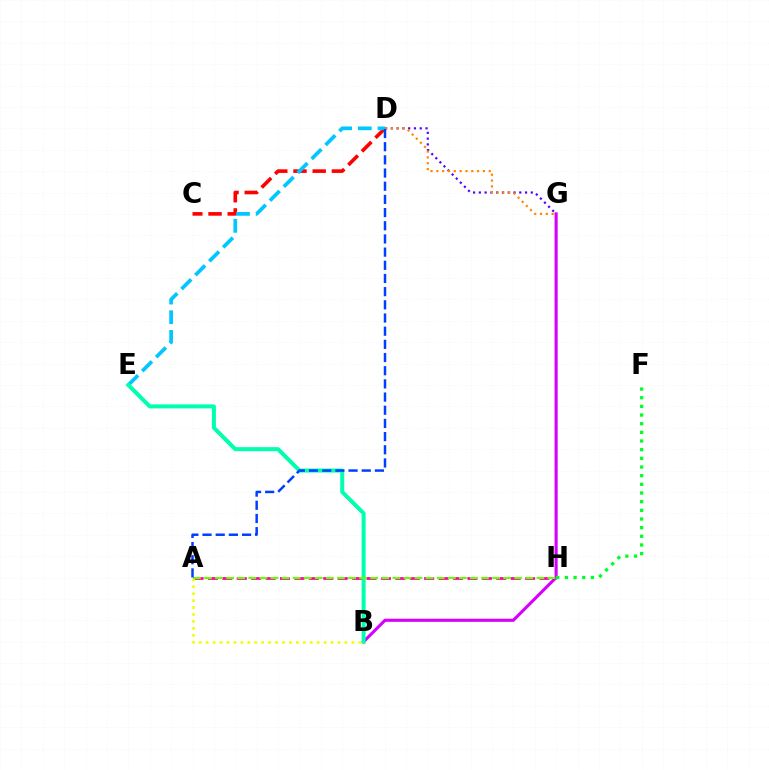{('C', 'D'): [{'color': '#ff0000', 'line_style': 'dashed', 'thickness': 2.61}], ('A', 'H'): [{'color': '#ff00a0', 'line_style': 'dashed', 'thickness': 1.96}, {'color': '#66ff00', 'line_style': 'dashed', 'thickness': 1.51}], ('B', 'G'): [{'color': '#d600ff', 'line_style': 'solid', 'thickness': 2.23}], ('A', 'B'): [{'color': '#eeff00', 'line_style': 'dotted', 'thickness': 1.89}], ('D', 'E'): [{'color': '#00c7ff', 'line_style': 'dashed', 'thickness': 2.67}], ('B', 'E'): [{'color': '#00ffaf', 'line_style': 'solid', 'thickness': 2.89}], ('F', 'H'): [{'color': '#00ff27', 'line_style': 'dotted', 'thickness': 2.35}], ('D', 'G'): [{'color': '#4f00ff', 'line_style': 'dotted', 'thickness': 1.57}, {'color': '#ff8800', 'line_style': 'dotted', 'thickness': 1.58}], ('A', 'D'): [{'color': '#003fff', 'line_style': 'dashed', 'thickness': 1.79}]}